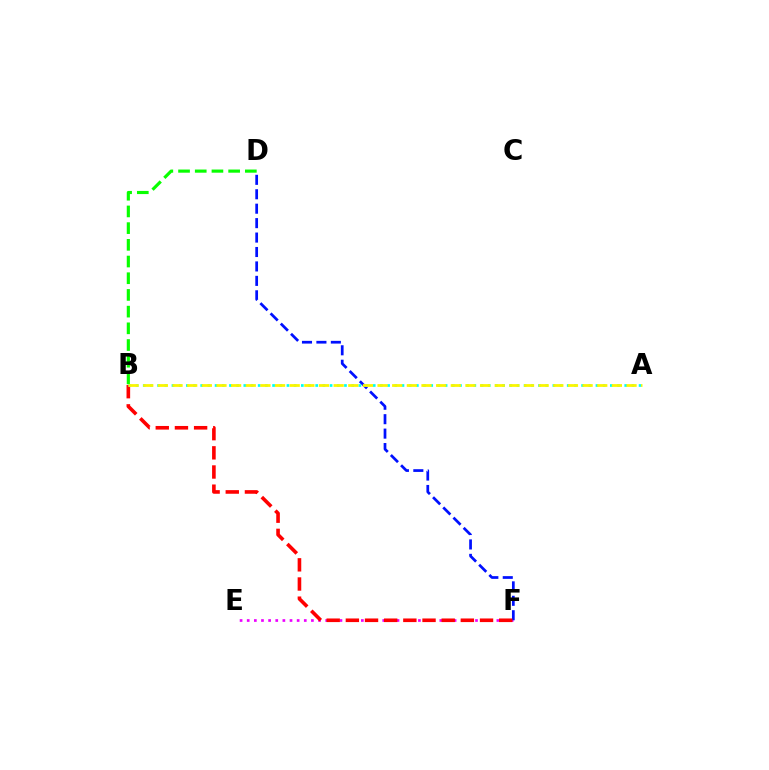{('E', 'F'): [{'color': '#ee00ff', 'line_style': 'dotted', 'thickness': 1.94}], ('B', 'D'): [{'color': '#08ff00', 'line_style': 'dashed', 'thickness': 2.27}], ('D', 'F'): [{'color': '#0010ff', 'line_style': 'dashed', 'thickness': 1.96}], ('B', 'F'): [{'color': '#ff0000', 'line_style': 'dashed', 'thickness': 2.6}], ('A', 'B'): [{'color': '#00fff6', 'line_style': 'dotted', 'thickness': 1.95}, {'color': '#fcf500', 'line_style': 'dashed', 'thickness': 1.99}]}